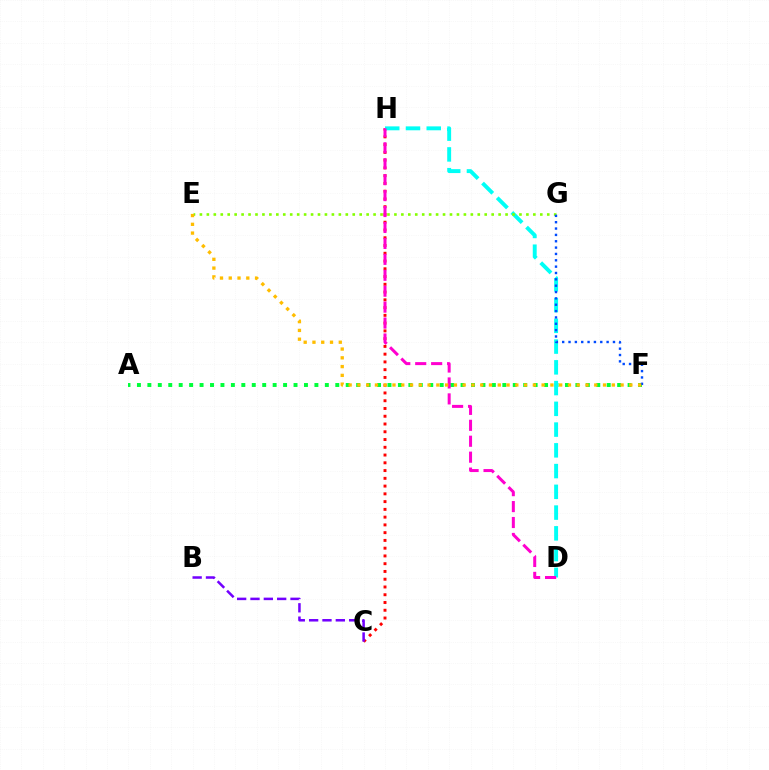{('C', 'H'): [{'color': '#ff0000', 'line_style': 'dotted', 'thickness': 2.11}], ('A', 'F'): [{'color': '#00ff39', 'line_style': 'dotted', 'thickness': 2.84}], ('D', 'H'): [{'color': '#00fff6', 'line_style': 'dashed', 'thickness': 2.82}, {'color': '#ff00cf', 'line_style': 'dashed', 'thickness': 2.16}], ('E', 'G'): [{'color': '#84ff00', 'line_style': 'dotted', 'thickness': 1.89}], ('B', 'C'): [{'color': '#7200ff', 'line_style': 'dashed', 'thickness': 1.81}], ('F', 'G'): [{'color': '#004bff', 'line_style': 'dotted', 'thickness': 1.72}], ('E', 'F'): [{'color': '#ffbd00', 'line_style': 'dotted', 'thickness': 2.38}]}